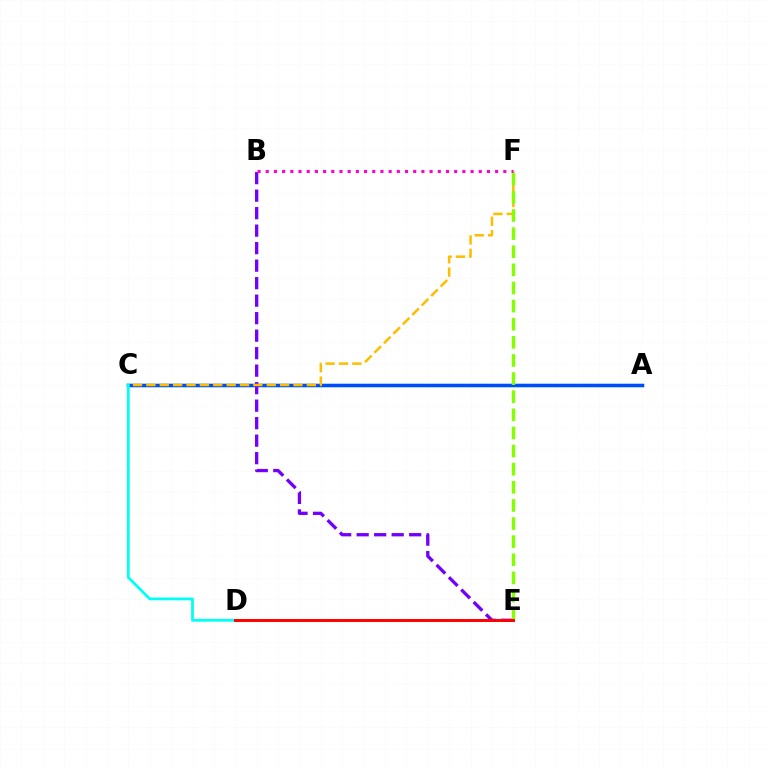{('A', 'C'): [{'color': '#00ff39', 'line_style': 'solid', 'thickness': 2.32}, {'color': '#004bff', 'line_style': 'solid', 'thickness': 2.5}], ('B', 'E'): [{'color': '#7200ff', 'line_style': 'dashed', 'thickness': 2.38}], ('C', 'F'): [{'color': '#ffbd00', 'line_style': 'dashed', 'thickness': 1.82}], ('C', 'D'): [{'color': '#00fff6', 'line_style': 'solid', 'thickness': 1.99}], ('B', 'F'): [{'color': '#ff00cf', 'line_style': 'dotted', 'thickness': 2.23}], ('E', 'F'): [{'color': '#84ff00', 'line_style': 'dashed', 'thickness': 2.46}], ('D', 'E'): [{'color': '#ff0000', 'line_style': 'solid', 'thickness': 2.13}]}